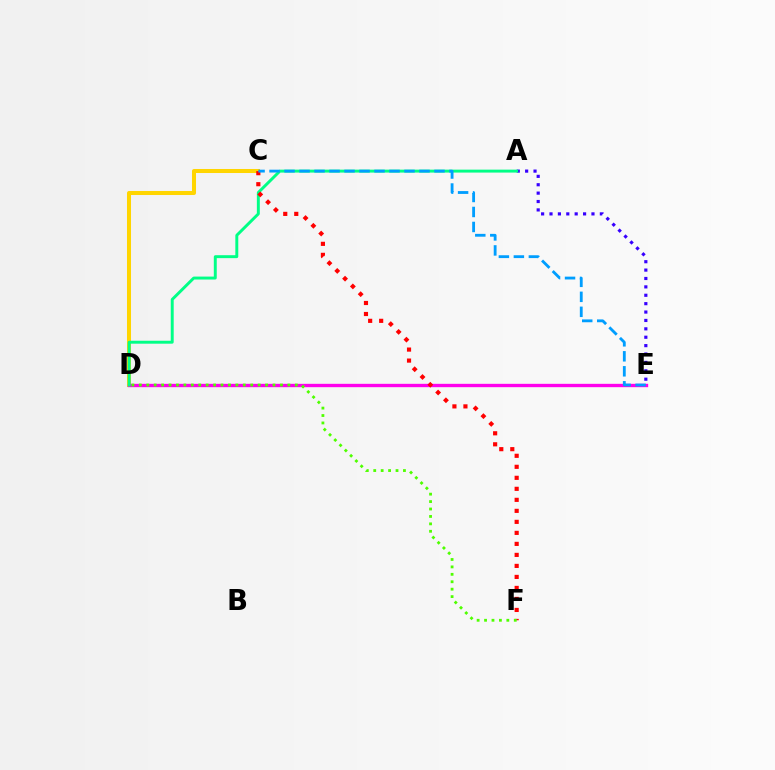{('C', 'D'): [{'color': '#ffd500', 'line_style': 'solid', 'thickness': 2.89}], ('A', 'E'): [{'color': '#3700ff', 'line_style': 'dotted', 'thickness': 2.28}], ('D', 'E'): [{'color': '#ff00ed', 'line_style': 'solid', 'thickness': 2.41}], ('A', 'D'): [{'color': '#00ff86', 'line_style': 'solid', 'thickness': 2.12}], ('C', 'F'): [{'color': '#ff0000', 'line_style': 'dotted', 'thickness': 2.99}], ('D', 'F'): [{'color': '#4fff00', 'line_style': 'dotted', 'thickness': 2.02}], ('C', 'E'): [{'color': '#009eff', 'line_style': 'dashed', 'thickness': 2.04}]}